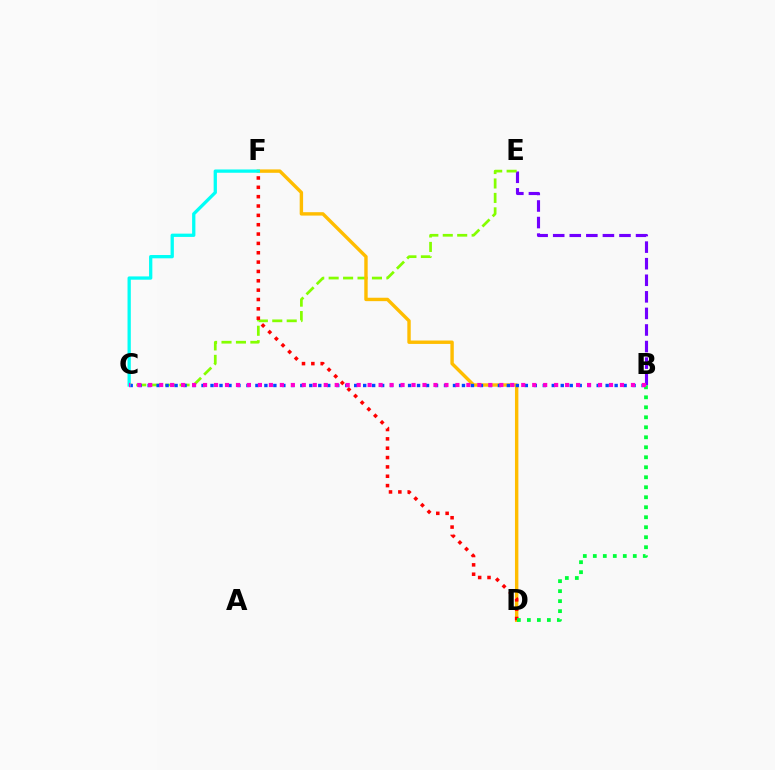{('B', 'E'): [{'color': '#7200ff', 'line_style': 'dashed', 'thickness': 2.25}], ('C', 'E'): [{'color': '#84ff00', 'line_style': 'dashed', 'thickness': 1.96}], ('D', 'F'): [{'color': '#ffbd00', 'line_style': 'solid', 'thickness': 2.45}, {'color': '#ff0000', 'line_style': 'dotted', 'thickness': 2.54}], ('B', 'C'): [{'color': '#004bff', 'line_style': 'dotted', 'thickness': 2.44}, {'color': '#ff00cf', 'line_style': 'dotted', 'thickness': 2.98}], ('B', 'D'): [{'color': '#00ff39', 'line_style': 'dotted', 'thickness': 2.72}], ('C', 'F'): [{'color': '#00fff6', 'line_style': 'solid', 'thickness': 2.37}]}